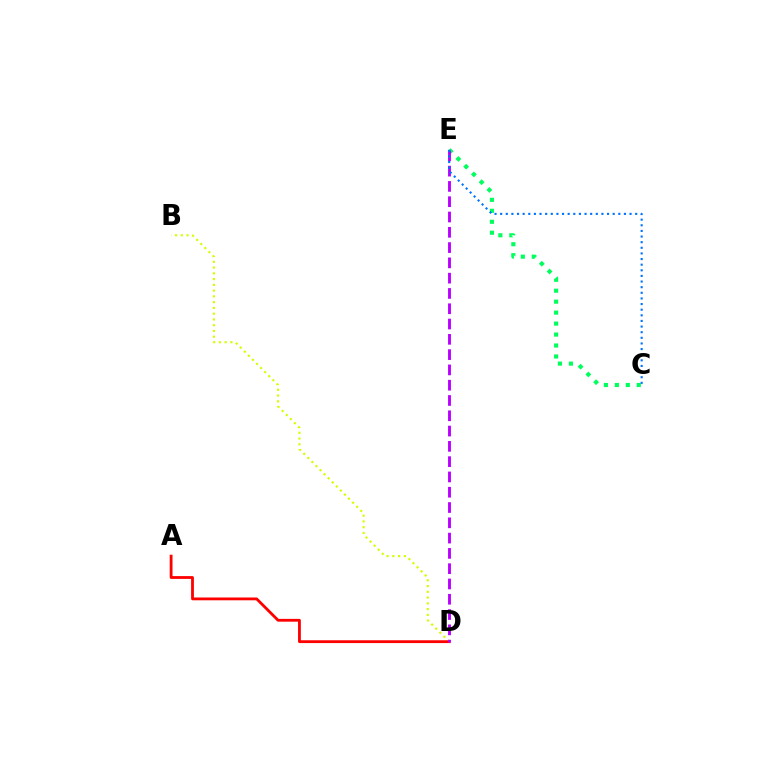{('B', 'D'): [{'color': '#d1ff00', 'line_style': 'dotted', 'thickness': 1.57}], ('C', 'E'): [{'color': '#00ff5c', 'line_style': 'dotted', 'thickness': 2.98}, {'color': '#0074ff', 'line_style': 'dotted', 'thickness': 1.53}], ('A', 'D'): [{'color': '#ff0000', 'line_style': 'solid', 'thickness': 2.02}], ('D', 'E'): [{'color': '#b900ff', 'line_style': 'dashed', 'thickness': 2.08}]}